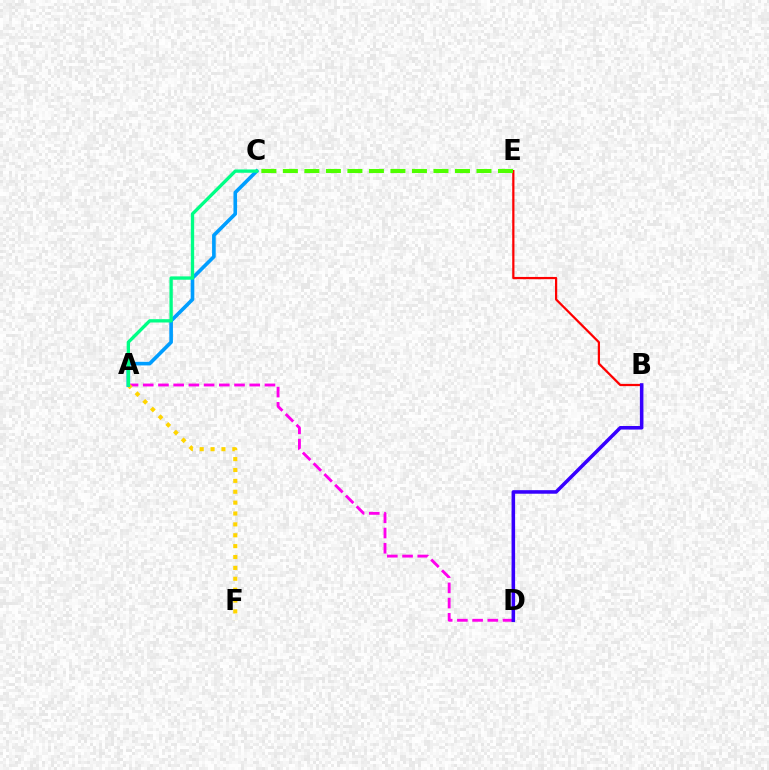{('A', 'D'): [{'color': '#ff00ed', 'line_style': 'dashed', 'thickness': 2.07}], ('B', 'E'): [{'color': '#ff0000', 'line_style': 'solid', 'thickness': 1.61}], ('A', 'F'): [{'color': '#ffd500', 'line_style': 'dotted', 'thickness': 2.96}], ('A', 'C'): [{'color': '#009eff', 'line_style': 'solid', 'thickness': 2.61}, {'color': '#00ff86', 'line_style': 'solid', 'thickness': 2.4}], ('B', 'D'): [{'color': '#3700ff', 'line_style': 'solid', 'thickness': 2.56}], ('C', 'E'): [{'color': '#4fff00', 'line_style': 'dashed', 'thickness': 2.92}]}